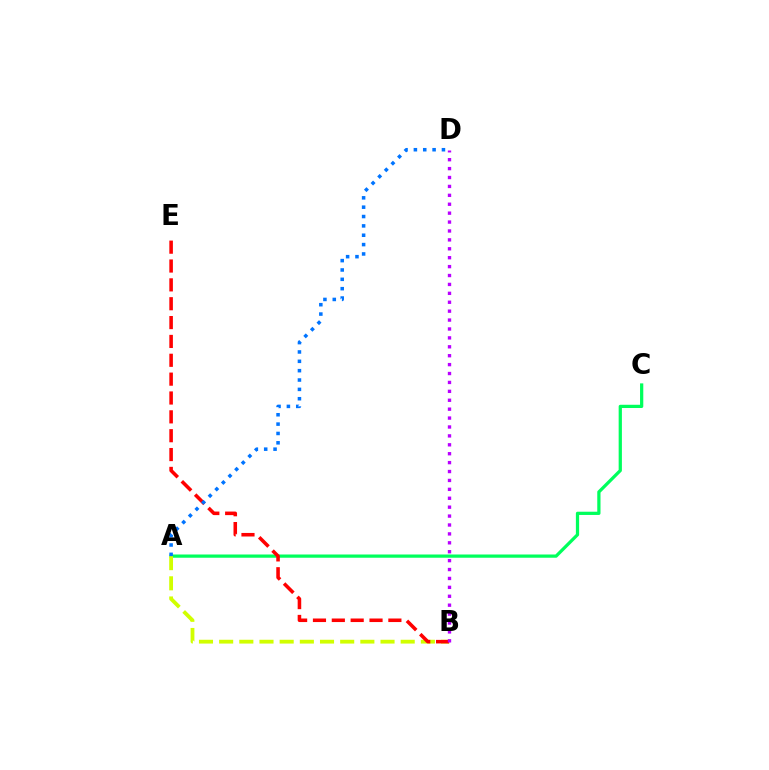{('A', 'C'): [{'color': '#00ff5c', 'line_style': 'solid', 'thickness': 2.33}], ('A', 'B'): [{'color': '#d1ff00', 'line_style': 'dashed', 'thickness': 2.74}], ('B', 'E'): [{'color': '#ff0000', 'line_style': 'dashed', 'thickness': 2.56}], ('B', 'D'): [{'color': '#b900ff', 'line_style': 'dotted', 'thickness': 2.42}], ('A', 'D'): [{'color': '#0074ff', 'line_style': 'dotted', 'thickness': 2.54}]}